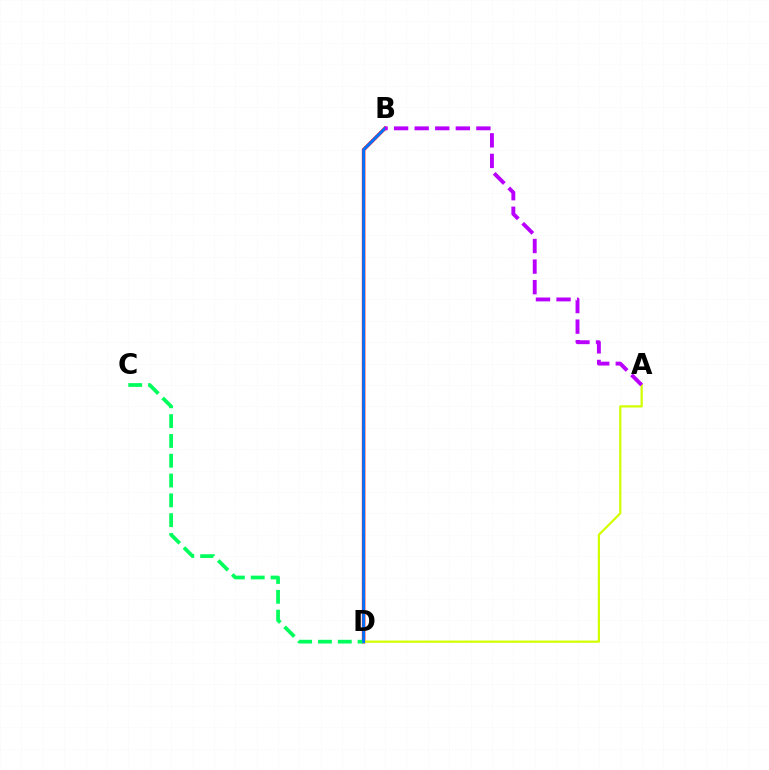{('B', 'D'): [{'color': '#ff0000', 'line_style': 'solid', 'thickness': 2.52}, {'color': '#0074ff', 'line_style': 'solid', 'thickness': 2.04}], ('C', 'D'): [{'color': '#00ff5c', 'line_style': 'dashed', 'thickness': 2.69}], ('A', 'D'): [{'color': '#d1ff00', 'line_style': 'solid', 'thickness': 1.59}], ('A', 'B'): [{'color': '#b900ff', 'line_style': 'dashed', 'thickness': 2.79}]}